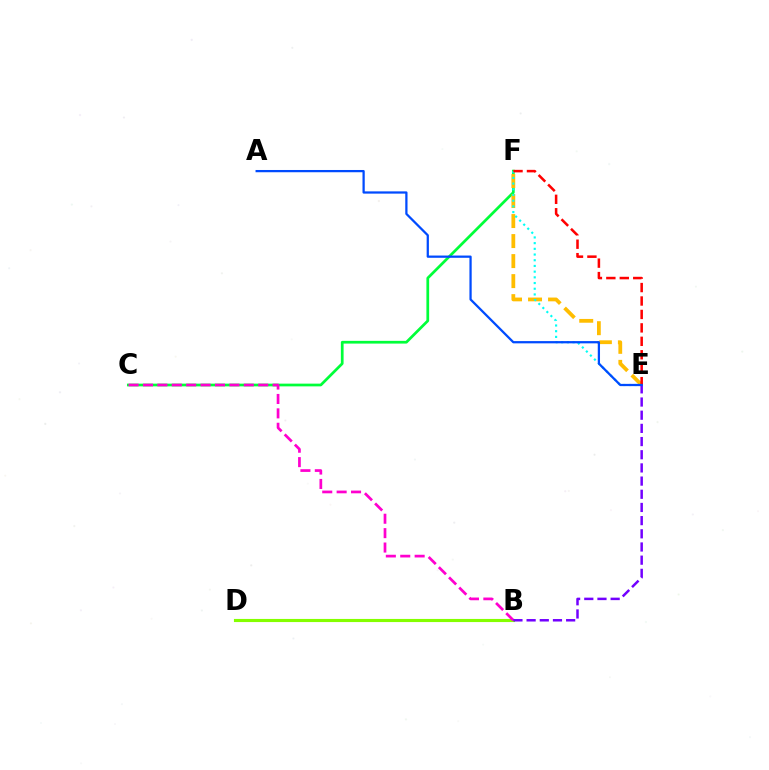{('C', 'F'): [{'color': '#00ff39', 'line_style': 'solid', 'thickness': 1.96}], ('B', 'D'): [{'color': '#84ff00', 'line_style': 'solid', 'thickness': 2.25}], ('E', 'F'): [{'color': '#ffbd00', 'line_style': 'dashed', 'thickness': 2.72}, {'color': '#00fff6', 'line_style': 'dotted', 'thickness': 1.55}, {'color': '#ff0000', 'line_style': 'dashed', 'thickness': 1.83}], ('B', 'C'): [{'color': '#ff00cf', 'line_style': 'dashed', 'thickness': 1.96}], ('B', 'E'): [{'color': '#7200ff', 'line_style': 'dashed', 'thickness': 1.79}], ('A', 'E'): [{'color': '#004bff', 'line_style': 'solid', 'thickness': 1.62}]}